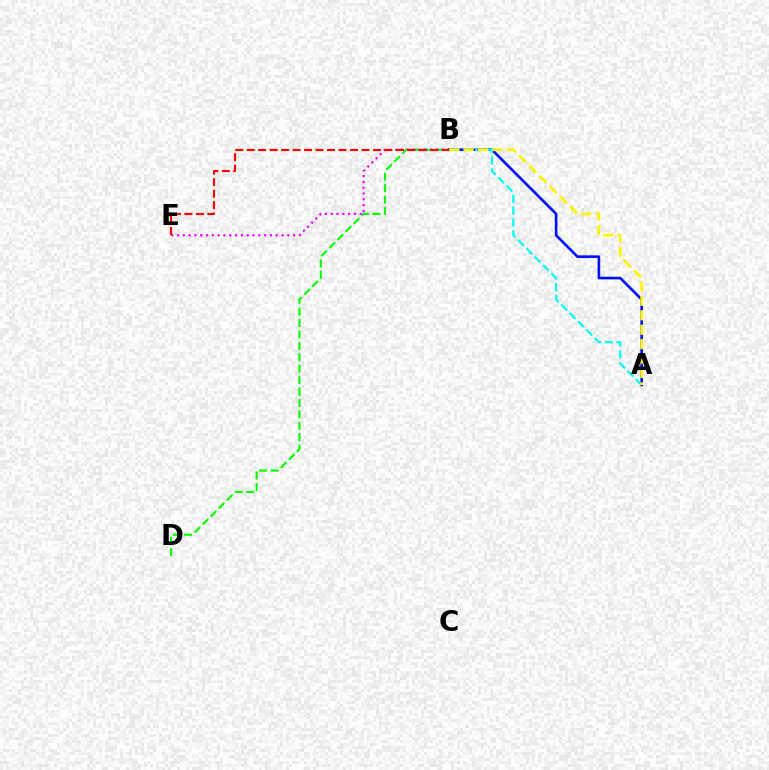{('B', 'D'): [{'color': '#08ff00', 'line_style': 'dashed', 'thickness': 1.55}], ('B', 'E'): [{'color': '#ee00ff', 'line_style': 'dotted', 'thickness': 1.58}, {'color': '#ff0000', 'line_style': 'dashed', 'thickness': 1.56}], ('A', 'B'): [{'color': '#0010ff', 'line_style': 'solid', 'thickness': 1.9}, {'color': '#00fff6', 'line_style': 'dashed', 'thickness': 1.6}, {'color': '#fcf500', 'line_style': 'dashed', 'thickness': 1.96}]}